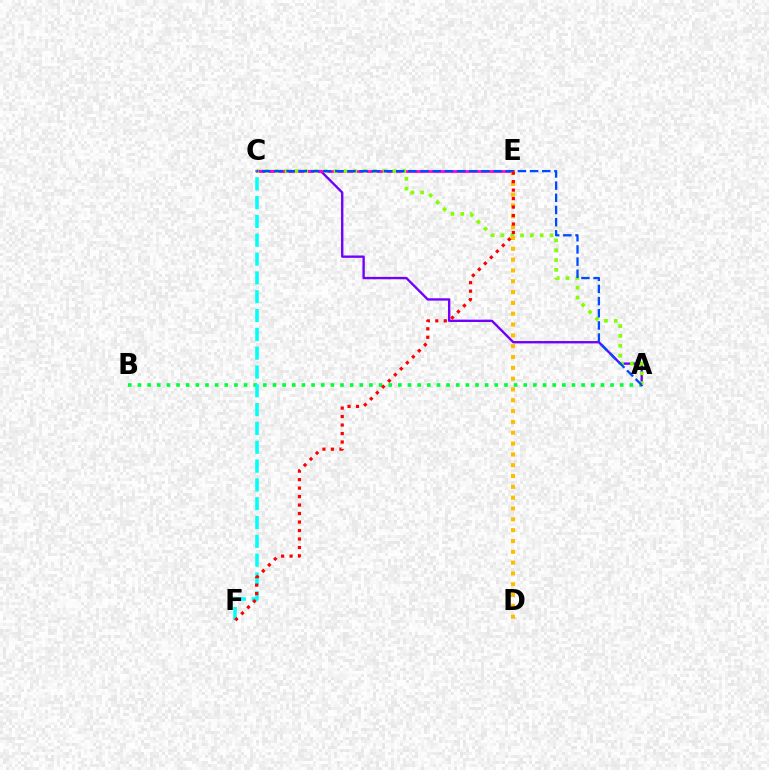{('A', 'B'): [{'color': '#00ff39', 'line_style': 'dotted', 'thickness': 2.62}], ('A', 'C'): [{'color': '#7200ff', 'line_style': 'solid', 'thickness': 1.7}, {'color': '#84ff00', 'line_style': 'dotted', 'thickness': 2.66}, {'color': '#004bff', 'line_style': 'dashed', 'thickness': 1.65}], ('C', 'F'): [{'color': '#00fff6', 'line_style': 'dashed', 'thickness': 2.56}], ('C', 'E'): [{'color': '#ff00cf', 'line_style': 'solid', 'thickness': 1.98}], ('D', 'E'): [{'color': '#ffbd00', 'line_style': 'dotted', 'thickness': 2.94}], ('E', 'F'): [{'color': '#ff0000', 'line_style': 'dotted', 'thickness': 2.3}]}